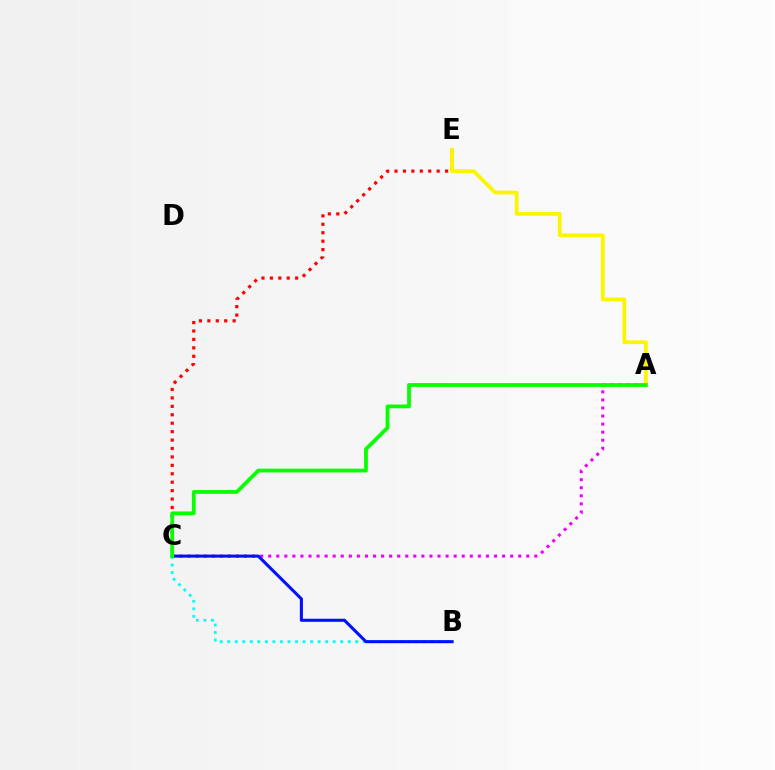{('C', 'E'): [{'color': '#ff0000', 'line_style': 'dotted', 'thickness': 2.29}], ('A', 'C'): [{'color': '#ee00ff', 'line_style': 'dotted', 'thickness': 2.19}, {'color': '#08ff00', 'line_style': 'solid', 'thickness': 2.72}], ('B', 'C'): [{'color': '#00fff6', 'line_style': 'dotted', 'thickness': 2.05}, {'color': '#0010ff', 'line_style': 'solid', 'thickness': 2.21}], ('A', 'E'): [{'color': '#fcf500', 'line_style': 'solid', 'thickness': 2.72}]}